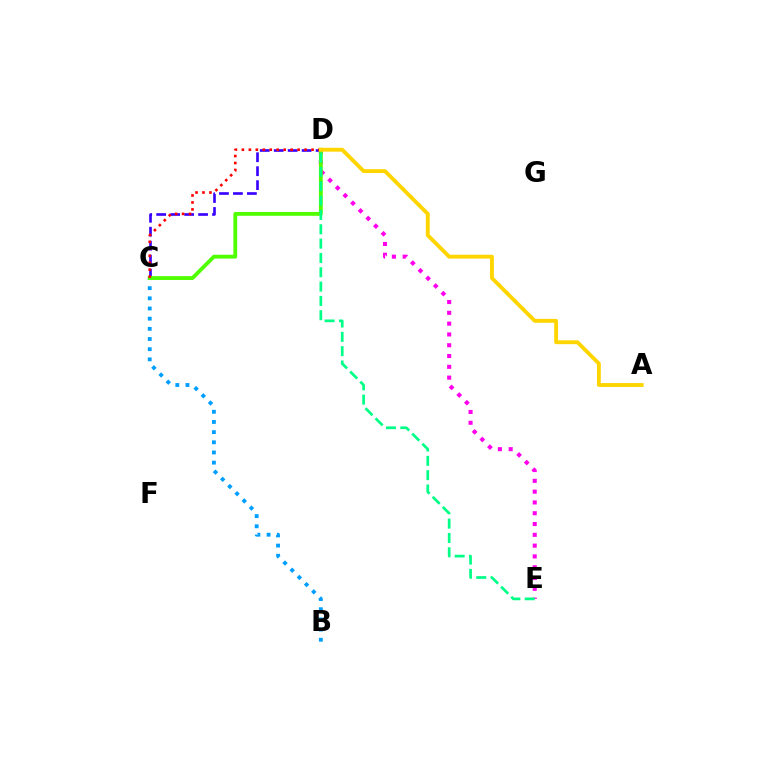{('C', 'D'): [{'color': '#3700ff', 'line_style': 'dashed', 'thickness': 1.9}, {'color': '#4fff00', 'line_style': 'solid', 'thickness': 2.75}, {'color': '#ff0000', 'line_style': 'dotted', 'thickness': 1.89}], ('D', 'E'): [{'color': '#ff00ed', 'line_style': 'dotted', 'thickness': 2.93}, {'color': '#00ff86', 'line_style': 'dashed', 'thickness': 1.95}], ('B', 'C'): [{'color': '#009eff', 'line_style': 'dotted', 'thickness': 2.76}], ('A', 'D'): [{'color': '#ffd500', 'line_style': 'solid', 'thickness': 2.78}]}